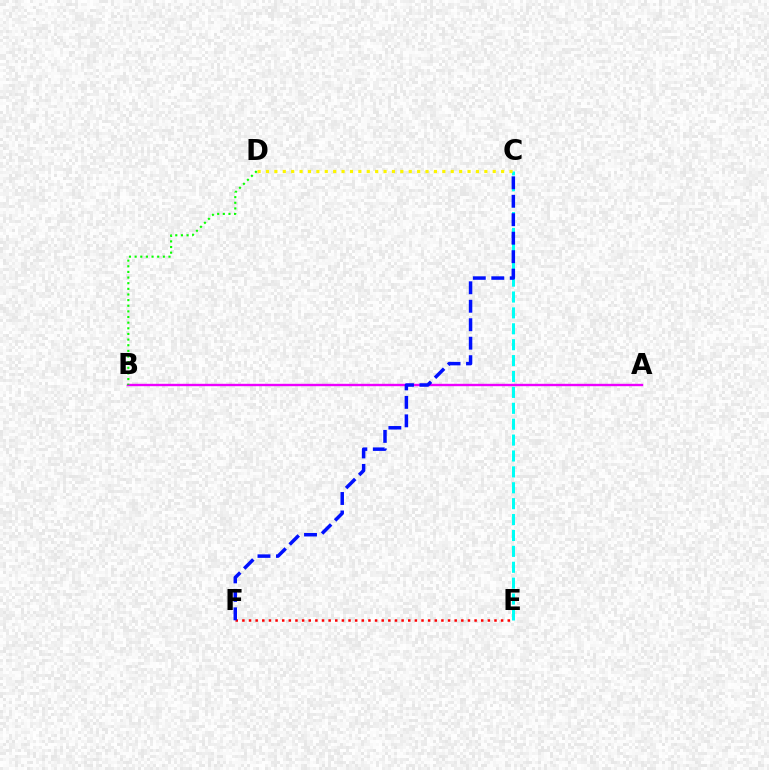{('A', 'B'): [{'color': '#ee00ff', 'line_style': 'solid', 'thickness': 1.71}], ('B', 'D'): [{'color': '#08ff00', 'line_style': 'dotted', 'thickness': 1.53}], ('E', 'F'): [{'color': '#ff0000', 'line_style': 'dotted', 'thickness': 1.8}], ('C', 'E'): [{'color': '#00fff6', 'line_style': 'dashed', 'thickness': 2.16}], ('C', 'F'): [{'color': '#0010ff', 'line_style': 'dashed', 'thickness': 2.51}], ('C', 'D'): [{'color': '#fcf500', 'line_style': 'dotted', 'thickness': 2.28}]}